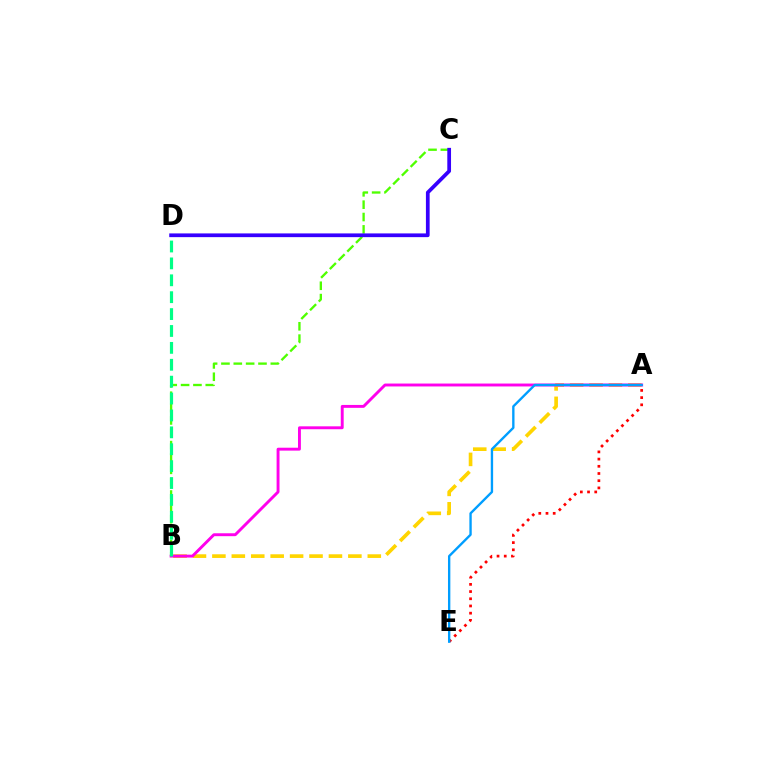{('A', 'B'): [{'color': '#ffd500', 'line_style': 'dashed', 'thickness': 2.64}, {'color': '#ff00ed', 'line_style': 'solid', 'thickness': 2.09}], ('B', 'C'): [{'color': '#4fff00', 'line_style': 'dashed', 'thickness': 1.68}], ('B', 'D'): [{'color': '#00ff86', 'line_style': 'dashed', 'thickness': 2.3}], ('A', 'E'): [{'color': '#ff0000', 'line_style': 'dotted', 'thickness': 1.96}, {'color': '#009eff', 'line_style': 'solid', 'thickness': 1.7}], ('C', 'D'): [{'color': '#3700ff', 'line_style': 'solid', 'thickness': 2.68}]}